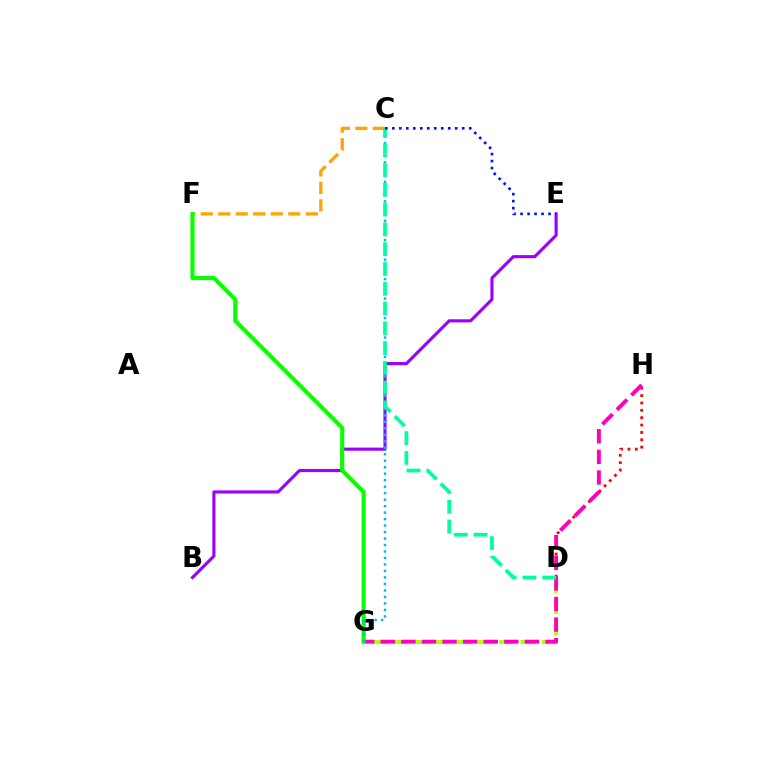{('C', 'F'): [{'color': '#ffa500', 'line_style': 'dashed', 'thickness': 2.38}], ('D', 'H'): [{'color': '#ff0000', 'line_style': 'dotted', 'thickness': 2.0}], ('D', 'G'): [{'color': '#b3ff00', 'line_style': 'dashed', 'thickness': 2.88}], ('B', 'E'): [{'color': '#9b00ff', 'line_style': 'solid', 'thickness': 2.24}], ('G', 'H'): [{'color': '#ff00bd', 'line_style': 'dashed', 'thickness': 2.8}], ('F', 'G'): [{'color': '#08ff00', 'line_style': 'solid', 'thickness': 2.95}], ('C', 'G'): [{'color': '#00b5ff', 'line_style': 'dotted', 'thickness': 1.76}], ('C', 'D'): [{'color': '#00ff9d', 'line_style': 'dashed', 'thickness': 2.69}], ('C', 'E'): [{'color': '#0010ff', 'line_style': 'dotted', 'thickness': 1.9}]}